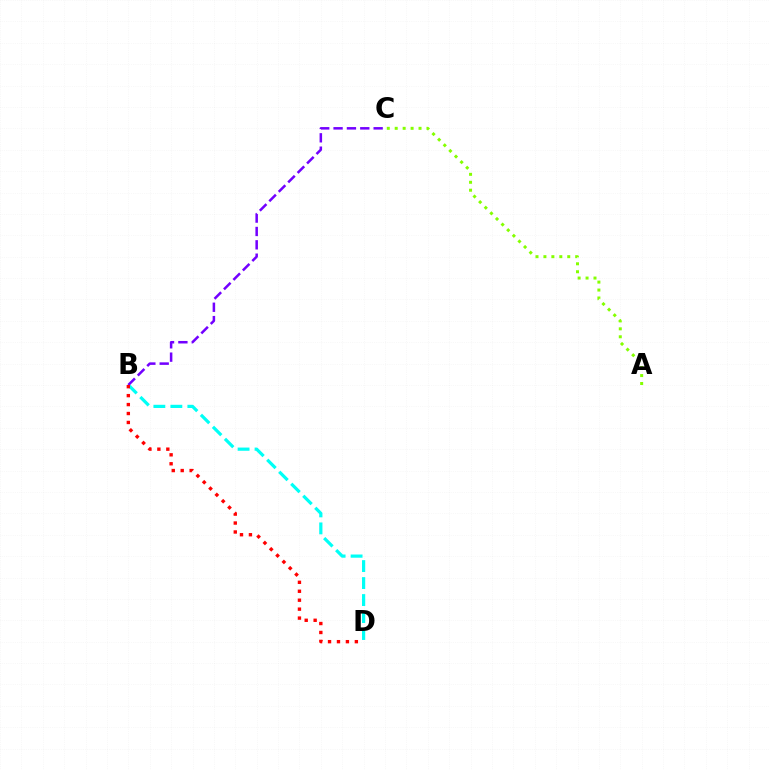{('B', 'D'): [{'color': '#00fff6', 'line_style': 'dashed', 'thickness': 2.31}, {'color': '#ff0000', 'line_style': 'dotted', 'thickness': 2.43}], ('A', 'C'): [{'color': '#84ff00', 'line_style': 'dotted', 'thickness': 2.16}], ('B', 'C'): [{'color': '#7200ff', 'line_style': 'dashed', 'thickness': 1.81}]}